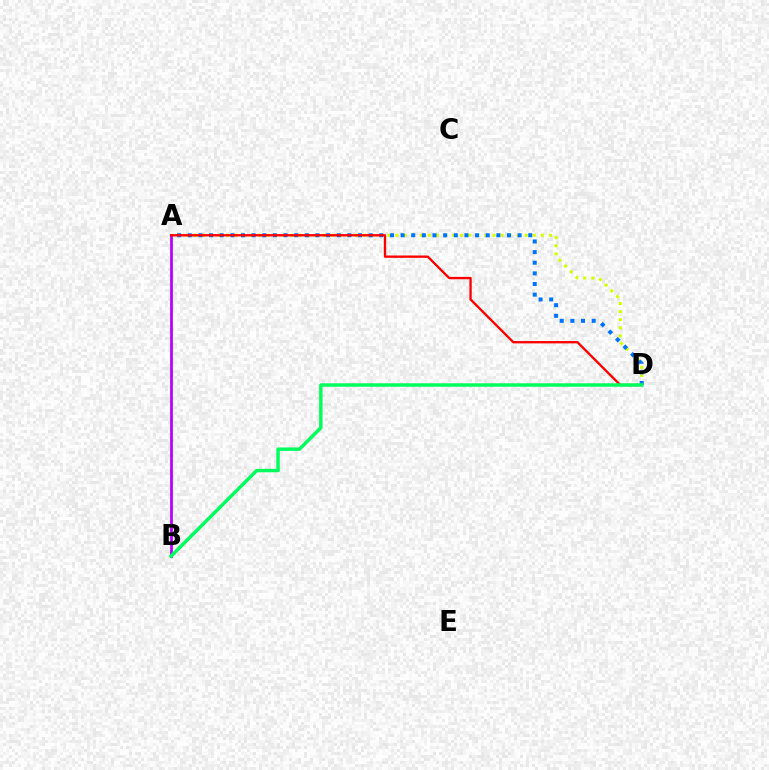{('A', 'D'): [{'color': '#d1ff00', 'line_style': 'dotted', 'thickness': 2.19}, {'color': '#0074ff', 'line_style': 'dotted', 'thickness': 2.89}, {'color': '#ff0000', 'line_style': 'solid', 'thickness': 1.68}], ('A', 'B'): [{'color': '#b900ff', 'line_style': 'solid', 'thickness': 2.0}], ('B', 'D'): [{'color': '#00ff5c', 'line_style': 'solid', 'thickness': 2.47}]}